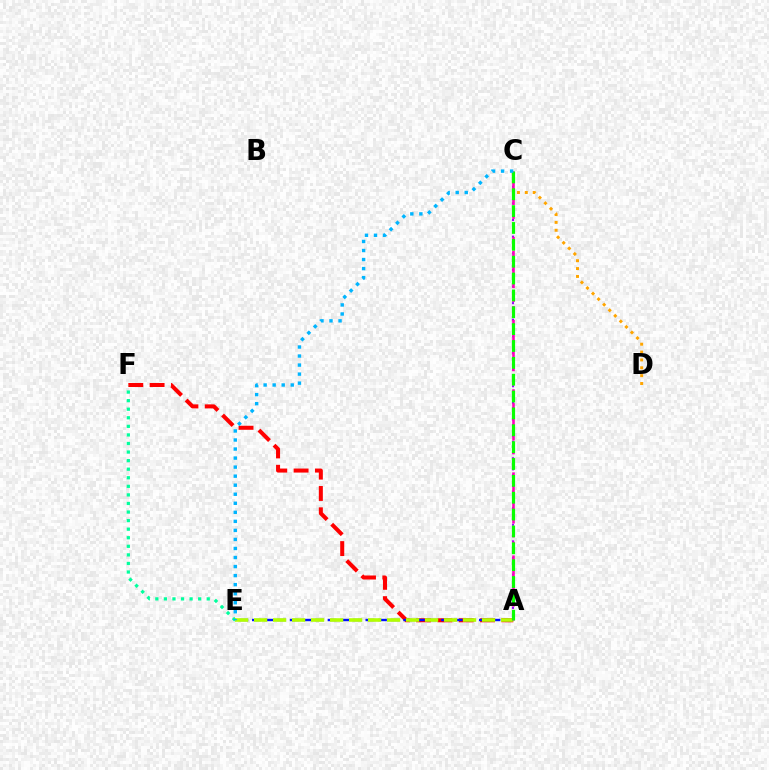{('A', 'F'): [{'color': '#ff0000', 'line_style': 'dashed', 'thickness': 2.9}], ('A', 'C'): [{'color': '#9b00ff', 'line_style': 'dotted', 'thickness': 1.51}, {'color': '#ff00bd', 'line_style': 'dashed', 'thickness': 1.88}, {'color': '#08ff00', 'line_style': 'dashed', 'thickness': 2.29}], ('E', 'F'): [{'color': '#00ff9d', 'line_style': 'dotted', 'thickness': 2.33}], ('C', 'D'): [{'color': '#ffa500', 'line_style': 'dotted', 'thickness': 2.14}], ('A', 'E'): [{'color': '#0010ff', 'line_style': 'dashed', 'thickness': 1.71}, {'color': '#b3ff00', 'line_style': 'dashed', 'thickness': 2.58}], ('C', 'E'): [{'color': '#00b5ff', 'line_style': 'dotted', 'thickness': 2.46}]}